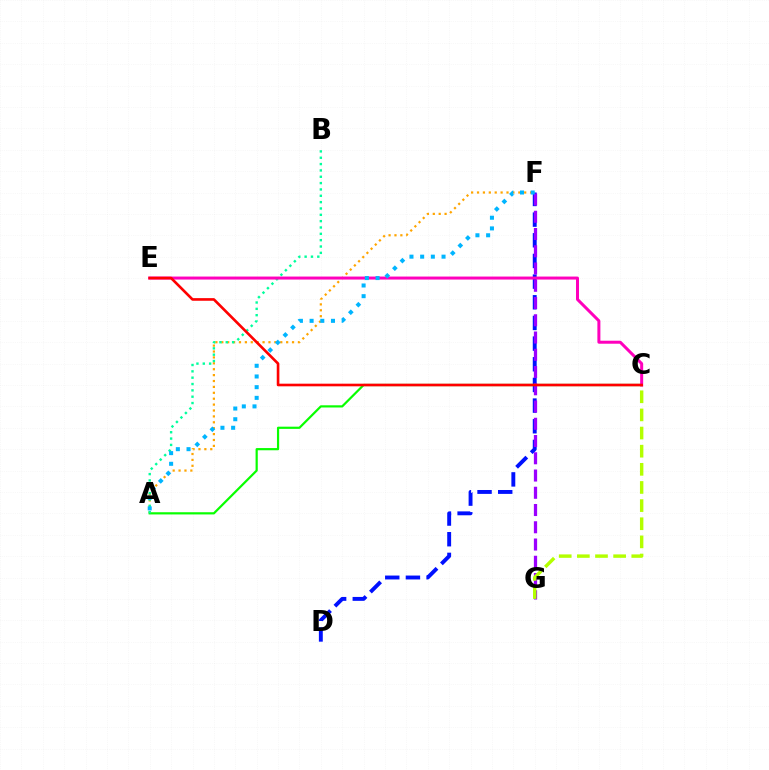{('A', 'F'): [{'color': '#ffa500', 'line_style': 'dotted', 'thickness': 1.6}, {'color': '#00b5ff', 'line_style': 'dotted', 'thickness': 2.9}], ('D', 'F'): [{'color': '#0010ff', 'line_style': 'dashed', 'thickness': 2.81}], ('A', 'C'): [{'color': '#08ff00', 'line_style': 'solid', 'thickness': 1.58}], ('A', 'B'): [{'color': '#00ff9d', 'line_style': 'dotted', 'thickness': 1.72}], ('F', 'G'): [{'color': '#9b00ff', 'line_style': 'dashed', 'thickness': 2.34}], ('C', 'G'): [{'color': '#b3ff00', 'line_style': 'dashed', 'thickness': 2.46}], ('C', 'E'): [{'color': '#ff00bd', 'line_style': 'solid', 'thickness': 2.16}, {'color': '#ff0000', 'line_style': 'solid', 'thickness': 1.89}]}